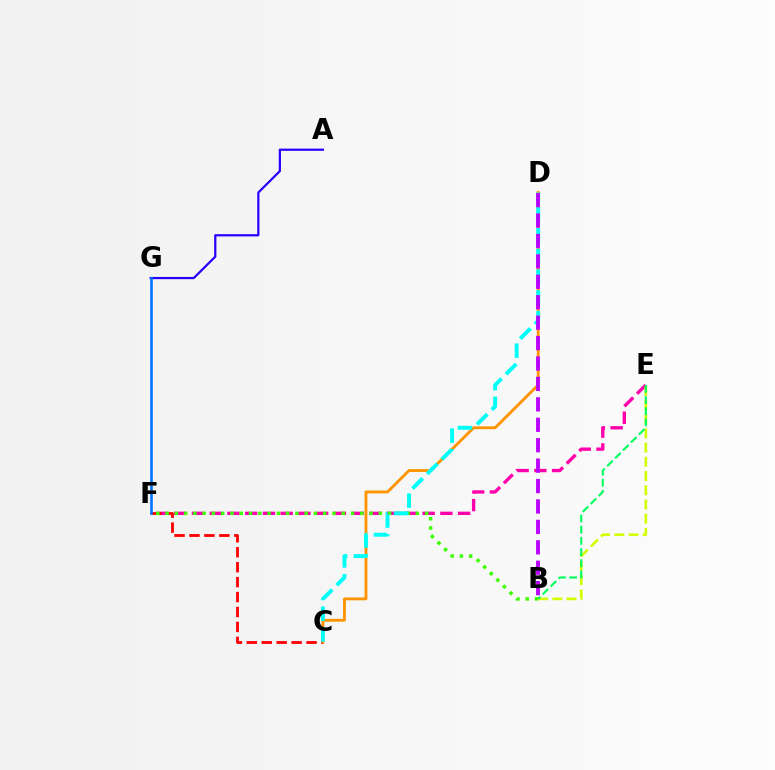{('E', 'F'): [{'color': '#ff00ac', 'line_style': 'dashed', 'thickness': 2.41}], ('B', 'E'): [{'color': '#d1ff00', 'line_style': 'dashed', 'thickness': 1.93}, {'color': '#00ff5c', 'line_style': 'dashed', 'thickness': 1.52}], ('A', 'G'): [{'color': '#2500ff', 'line_style': 'solid', 'thickness': 1.6}], ('C', 'F'): [{'color': '#ff0000', 'line_style': 'dashed', 'thickness': 2.03}], ('C', 'D'): [{'color': '#ff9400', 'line_style': 'solid', 'thickness': 2.05}, {'color': '#00fff6', 'line_style': 'dashed', 'thickness': 2.82}], ('F', 'G'): [{'color': '#0074ff', 'line_style': 'solid', 'thickness': 1.87}], ('B', 'F'): [{'color': '#3dff00', 'line_style': 'dotted', 'thickness': 2.52}], ('B', 'D'): [{'color': '#b900ff', 'line_style': 'dashed', 'thickness': 2.77}]}